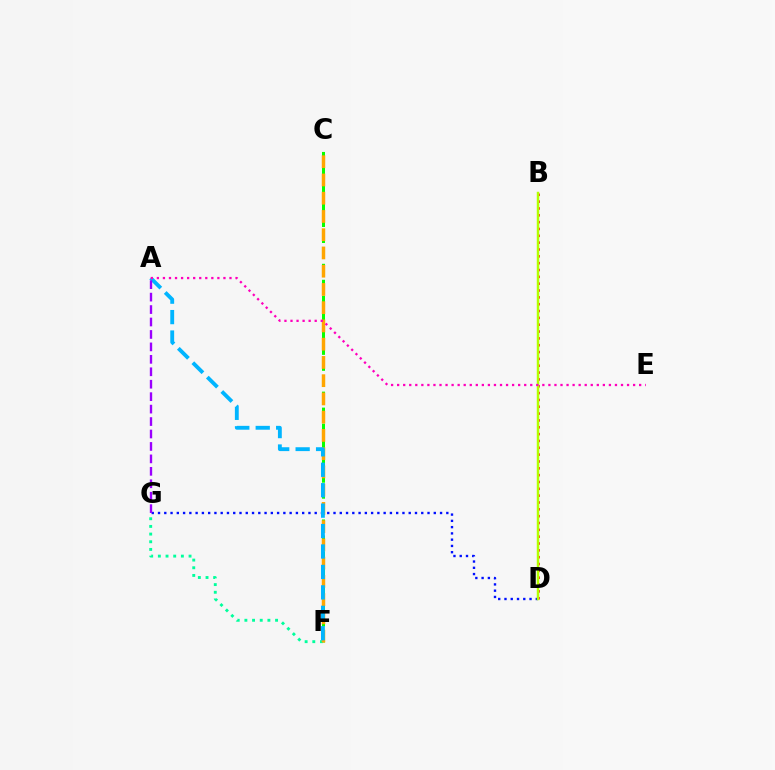{('B', 'D'): [{'color': '#ff0000', 'line_style': 'dotted', 'thickness': 1.86}, {'color': '#b3ff00', 'line_style': 'solid', 'thickness': 1.76}], ('C', 'F'): [{'color': '#08ff00', 'line_style': 'dashed', 'thickness': 2.17}, {'color': '#ffa500', 'line_style': 'dashed', 'thickness': 2.48}], ('F', 'G'): [{'color': '#00ff9d', 'line_style': 'dotted', 'thickness': 2.08}], ('D', 'G'): [{'color': '#0010ff', 'line_style': 'dotted', 'thickness': 1.7}], ('A', 'F'): [{'color': '#00b5ff', 'line_style': 'dashed', 'thickness': 2.78}], ('A', 'G'): [{'color': '#9b00ff', 'line_style': 'dashed', 'thickness': 1.69}], ('A', 'E'): [{'color': '#ff00bd', 'line_style': 'dotted', 'thickness': 1.64}]}